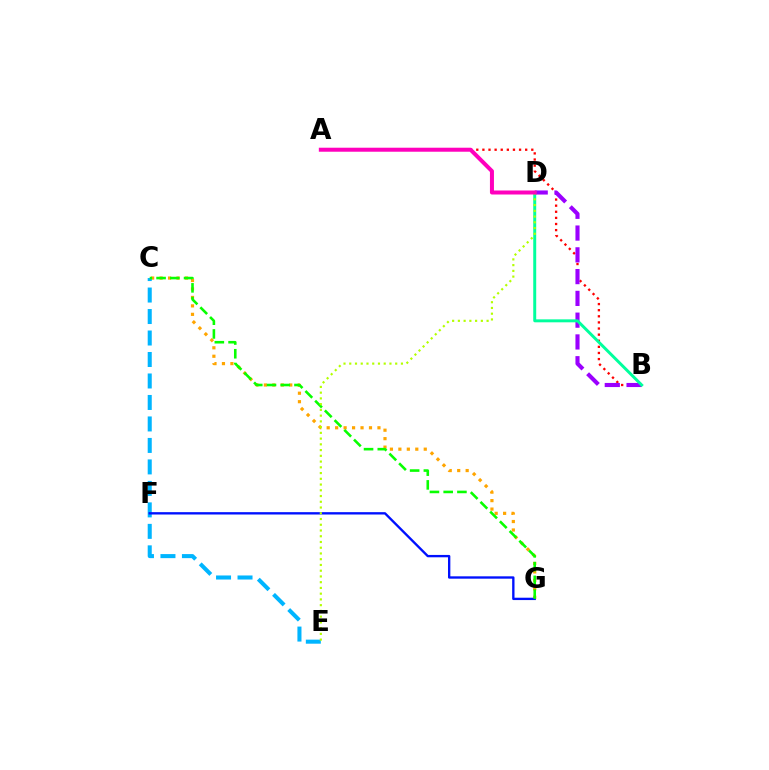{('C', 'G'): [{'color': '#ffa500', 'line_style': 'dotted', 'thickness': 2.3}, {'color': '#08ff00', 'line_style': 'dashed', 'thickness': 1.87}], ('A', 'B'): [{'color': '#ff0000', 'line_style': 'dotted', 'thickness': 1.66}], ('C', 'E'): [{'color': '#00b5ff', 'line_style': 'dashed', 'thickness': 2.92}], ('B', 'D'): [{'color': '#9b00ff', 'line_style': 'dashed', 'thickness': 2.96}, {'color': '#00ff9d', 'line_style': 'solid', 'thickness': 2.13}], ('F', 'G'): [{'color': '#0010ff', 'line_style': 'solid', 'thickness': 1.69}], ('D', 'E'): [{'color': '#b3ff00', 'line_style': 'dotted', 'thickness': 1.56}], ('A', 'D'): [{'color': '#ff00bd', 'line_style': 'solid', 'thickness': 2.89}]}